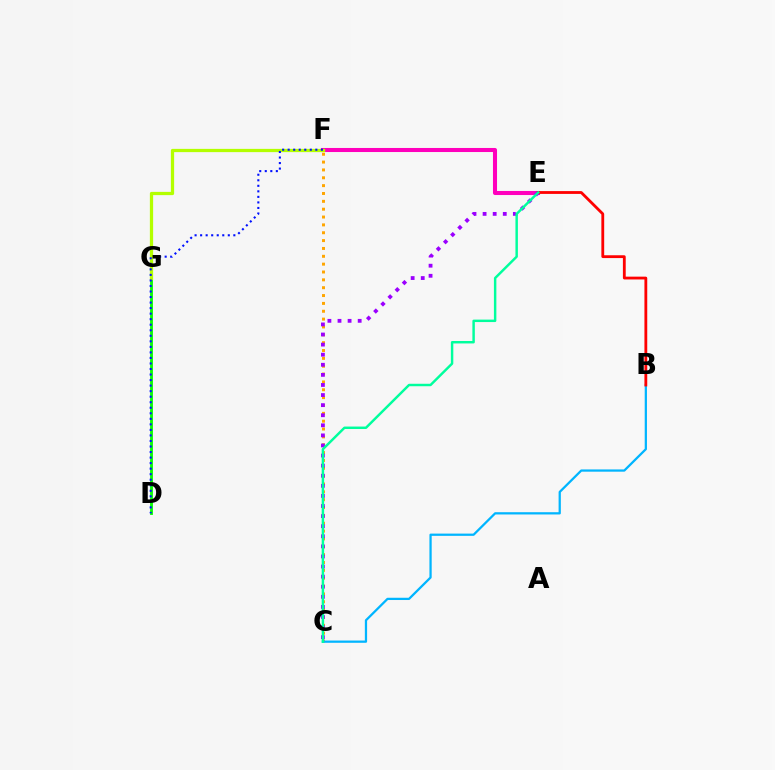{('E', 'F'): [{'color': '#ff00bd', 'line_style': 'solid', 'thickness': 2.93}], ('D', 'G'): [{'color': '#08ff00', 'line_style': 'solid', 'thickness': 2.06}], ('F', 'G'): [{'color': '#b3ff00', 'line_style': 'solid', 'thickness': 2.34}], ('C', 'F'): [{'color': '#ffa500', 'line_style': 'dotted', 'thickness': 2.13}], ('C', 'E'): [{'color': '#9b00ff', 'line_style': 'dotted', 'thickness': 2.74}, {'color': '#00ff9d', 'line_style': 'solid', 'thickness': 1.76}], ('B', 'C'): [{'color': '#00b5ff', 'line_style': 'solid', 'thickness': 1.62}], ('B', 'E'): [{'color': '#ff0000', 'line_style': 'solid', 'thickness': 2.03}], ('D', 'F'): [{'color': '#0010ff', 'line_style': 'dotted', 'thickness': 1.5}]}